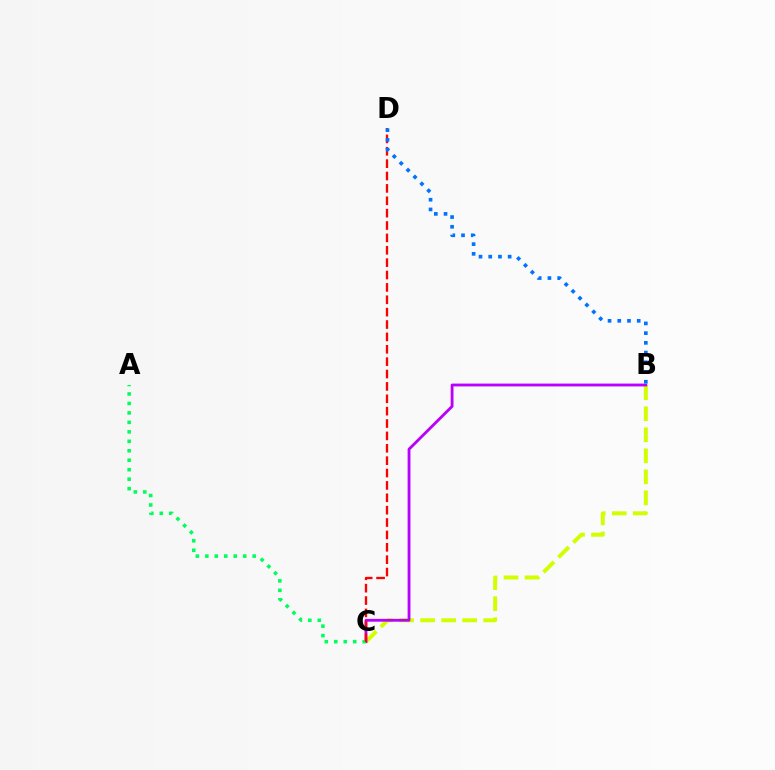{('B', 'C'): [{'color': '#d1ff00', 'line_style': 'dashed', 'thickness': 2.86}, {'color': '#b900ff', 'line_style': 'solid', 'thickness': 2.04}], ('A', 'C'): [{'color': '#00ff5c', 'line_style': 'dotted', 'thickness': 2.57}], ('C', 'D'): [{'color': '#ff0000', 'line_style': 'dashed', 'thickness': 1.68}], ('B', 'D'): [{'color': '#0074ff', 'line_style': 'dotted', 'thickness': 2.64}]}